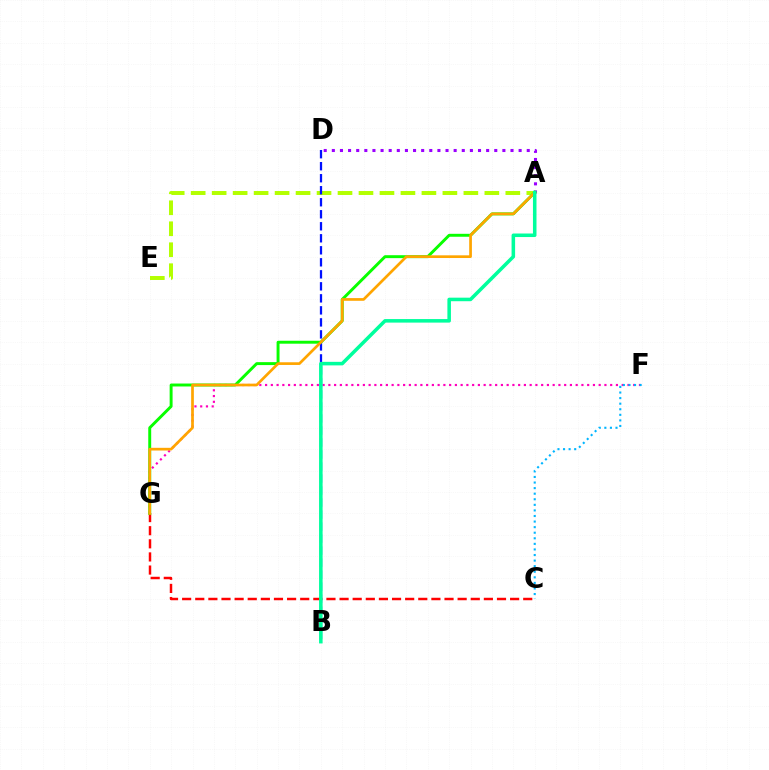{('C', 'G'): [{'color': '#ff0000', 'line_style': 'dashed', 'thickness': 1.78}], ('A', 'E'): [{'color': '#b3ff00', 'line_style': 'dashed', 'thickness': 2.85}], ('F', 'G'): [{'color': '#ff00bd', 'line_style': 'dotted', 'thickness': 1.56}], ('A', 'D'): [{'color': '#9b00ff', 'line_style': 'dotted', 'thickness': 2.21}], ('B', 'D'): [{'color': '#0010ff', 'line_style': 'dashed', 'thickness': 1.63}], ('A', 'G'): [{'color': '#08ff00', 'line_style': 'solid', 'thickness': 2.12}, {'color': '#ffa500', 'line_style': 'solid', 'thickness': 1.94}], ('A', 'B'): [{'color': '#00ff9d', 'line_style': 'solid', 'thickness': 2.55}], ('C', 'F'): [{'color': '#00b5ff', 'line_style': 'dotted', 'thickness': 1.51}]}